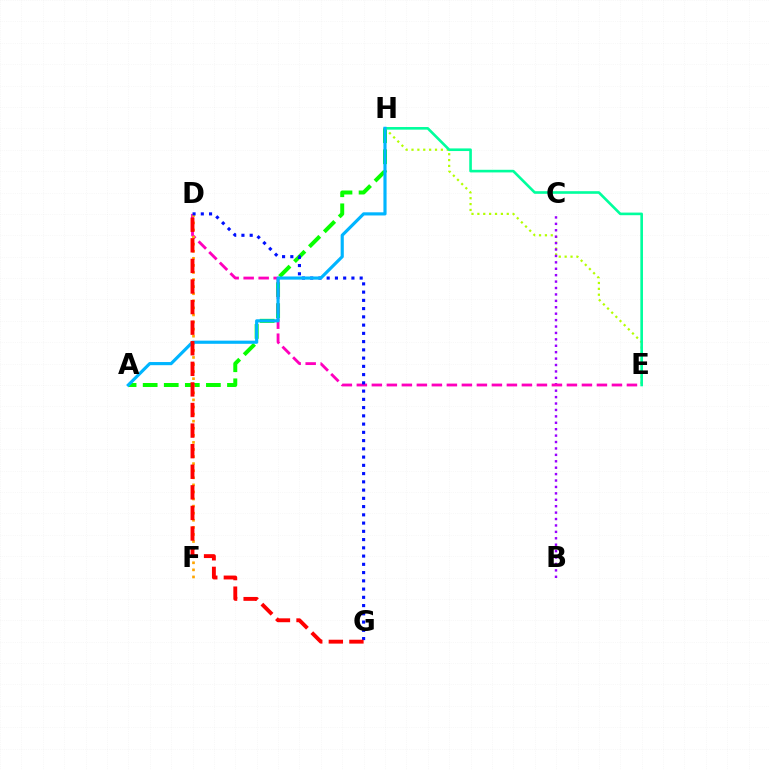{('A', 'H'): [{'color': '#08ff00', 'line_style': 'dashed', 'thickness': 2.86}, {'color': '#00b5ff', 'line_style': 'solid', 'thickness': 2.27}], ('E', 'H'): [{'color': '#b3ff00', 'line_style': 'dotted', 'thickness': 1.6}, {'color': '#00ff9d', 'line_style': 'solid', 'thickness': 1.89}], ('B', 'C'): [{'color': '#9b00ff', 'line_style': 'dotted', 'thickness': 1.74}], ('D', 'E'): [{'color': '#ff00bd', 'line_style': 'dashed', 'thickness': 2.04}], ('D', 'F'): [{'color': '#ffa500', 'line_style': 'dotted', 'thickness': 1.92}], ('D', 'G'): [{'color': '#0010ff', 'line_style': 'dotted', 'thickness': 2.24}, {'color': '#ff0000', 'line_style': 'dashed', 'thickness': 2.8}]}